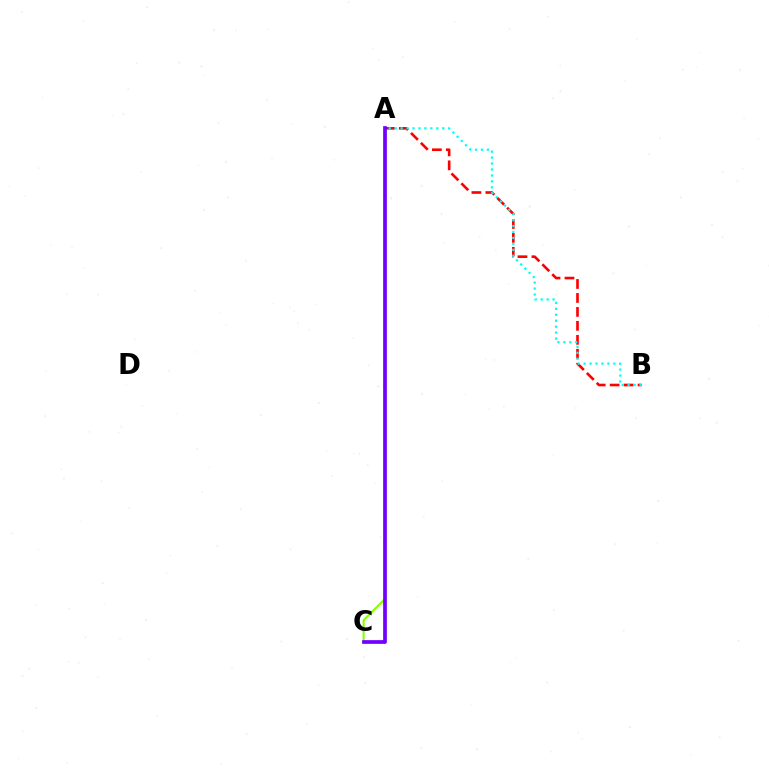{('A', 'C'): [{'color': '#84ff00', 'line_style': 'solid', 'thickness': 1.5}, {'color': '#7200ff', 'line_style': 'solid', 'thickness': 2.68}], ('A', 'B'): [{'color': '#ff0000', 'line_style': 'dashed', 'thickness': 1.9}, {'color': '#00fff6', 'line_style': 'dotted', 'thickness': 1.62}]}